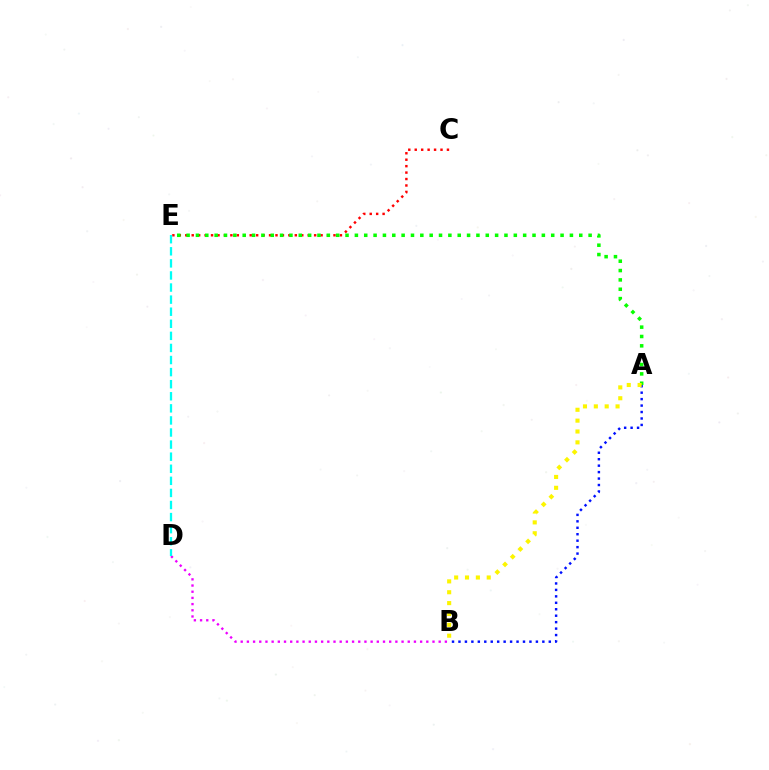{('B', 'D'): [{'color': '#ee00ff', 'line_style': 'dotted', 'thickness': 1.68}], ('C', 'E'): [{'color': '#ff0000', 'line_style': 'dotted', 'thickness': 1.75}], ('A', 'E'): [{'color': '#08ff00', 'line_style': 'dotted', 'thickness': 2.54}], ('A', 'B'): [{'color': '#0010ff', 'line_style': 'dotted', 'thickness': 1.75}, {'color': '#fcf500', 'line_style': 'dotted', 'thickness': 2.95}], ('D', 'E'): [{'color': '#00fff6', 'line_style': 'dashed', 'thickness': 1.64}]}